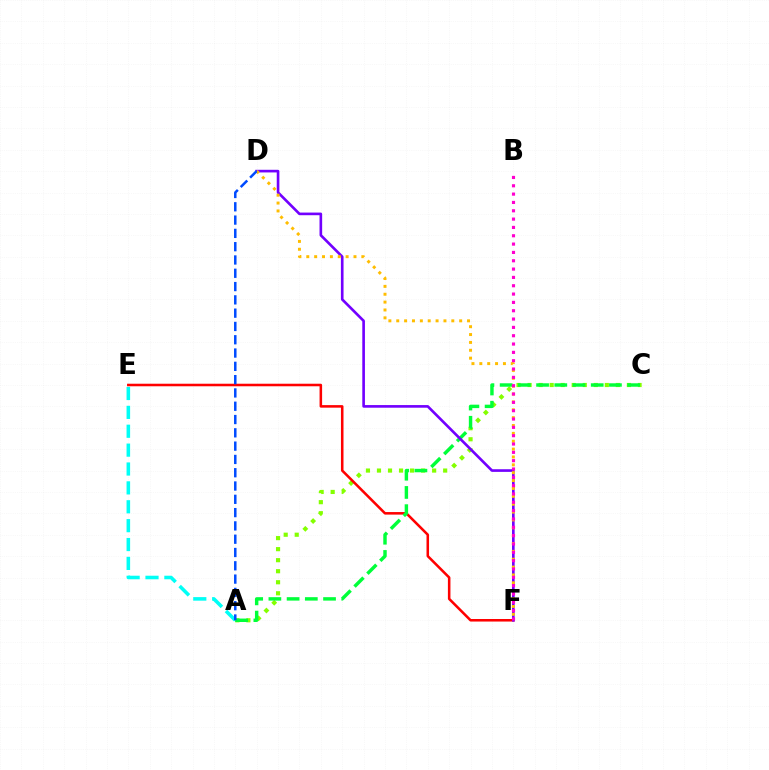{('A', 'E'): [{'color': '#00fff6', 'line_style': 'dashed', 'thickness': 2.56}], ('A', 'C'): [{'color': '#84ff00', 'line_style': 'dotted', 'thickness': 3.0}, {'color': '#00ff39', 'line_style': 'dashed', 'thickness': 2.47}], ('E', 'F'): [{'color': '#ff0000', 'line_style': 'solid', 'thickness': 1.83}], ('D', 'F'): [{'color': '#7200ff', 'line_style': 'solid', 'thickness': 1.9}, {'color': '#ffbd00', 'line_style': 'dotted', 'thickness': 2.14}], ('B', 'F'): [{'color': '#ff00cf', 'line_style': 'dotted', 'thickness': 2.26}], ('A', 'D'): [{'color': '#004bff', 'line_style': 'dashed', 'thickness': 1.81}]}